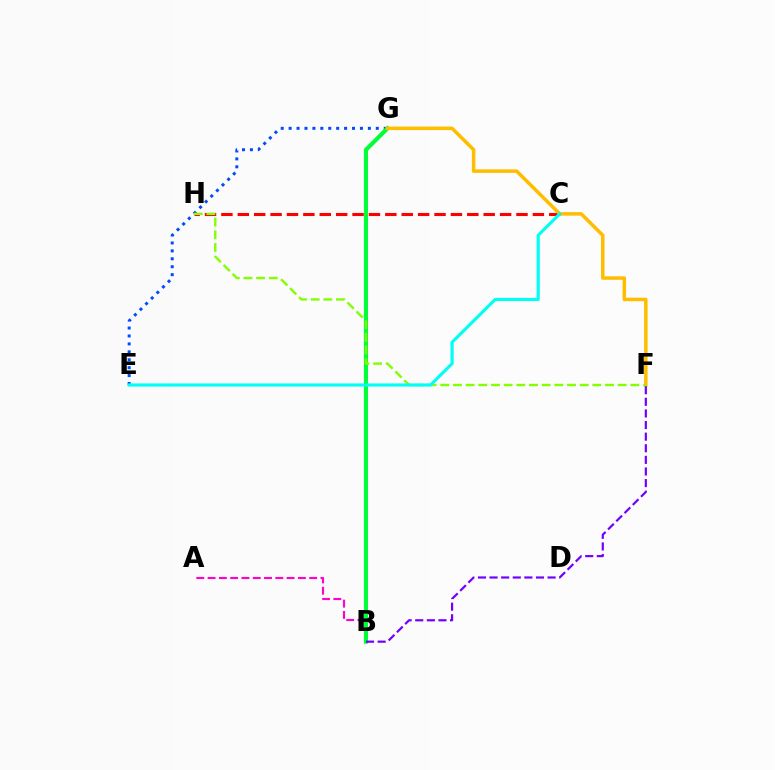{('A', 'B'): [{'color': '#ff00cf', 'line_style': 'dashed', 'thickness': 1.53}], ('E', 'G'): [{'color': '#004bff', 'line_style': 'dotted', 'thickness': 2.15}], ('B', 'G'): [{'color': '#00ff39', 'line_style': 'solid', 'thickness': 2.97}], ('C', 'H'): [{'color': '#ff0000', 'line_style': 'dashed', 'thickness': 2.23}], ('F', 'G'): [{'color': '#ffbd00', 'line_style': 'solid', 'thickness': 2.52}], ('B', 'F'): [{'color': '#7200ff', 'line_style': 'dashed', 'thickness': 1.58}], ('F', 'H'): [{'color': '#84ff00', 'line_style': 'dashed', 'thickness': 1.72}], ('C', 'E'): [{'color': '#00fff6', 'line_style': 'solid', 'thickness': 2.27}]}